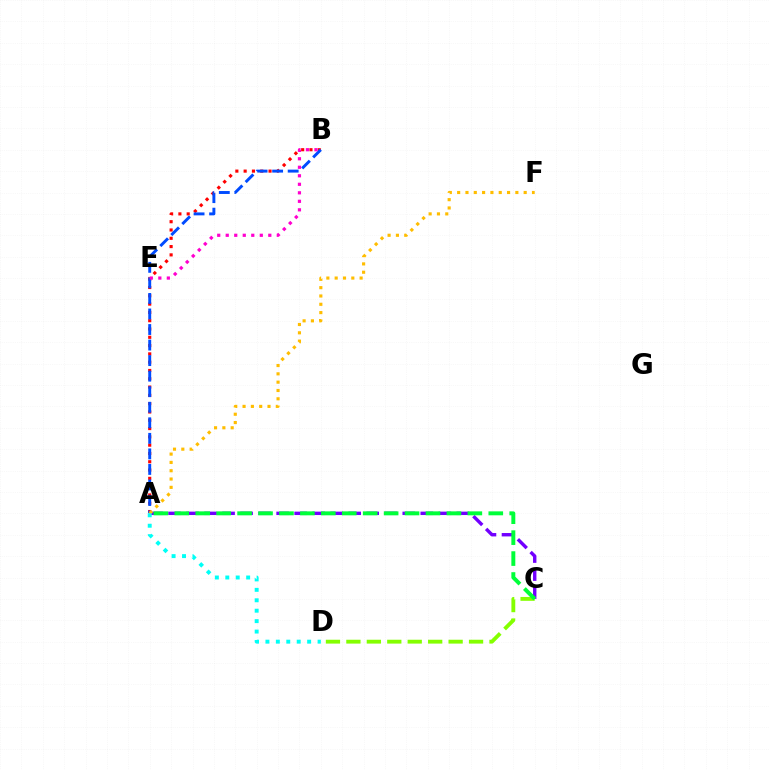{('A', 'B'): [{'color': '#ff0000', 'line_style': 'dotted', 'thickness': 2.25}, {'color': '#004bff', 'line_style': 'dashed', 'thickness': 2.11}], ('A', 'C'): [{'color': '#7200ff', 'line_style': 'dashed', 'thickness': 2.45}, {'color': '#00ff39', 'line_style': 'dashed', 'thickness': 2.84}], ('A', 'F'): [{'color': '#ffbd00', 'line_style': 'dotted', 'thickness': 2.26}], ('C', 'D'): [{'color': '#84ff00', 'line_style': 'dashed', 'thickness': 2.78}], ('B', 'E'): [{'color': '#ff00cf', 'line_style': 'dotted', 'thickness': 2.31}], ('A', 'D'): [{'color': '#00fff6', 'line_style': 'dotted', 'thickness': 2.83}]}